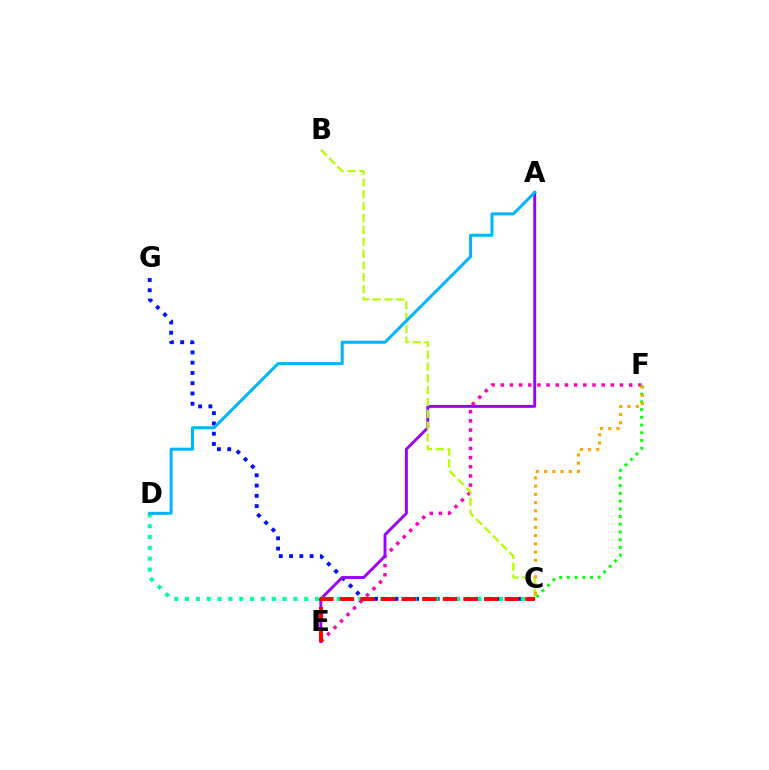{('C', 'G'): [{'color': '#0010ff', 'line_style': 'dotted', 'thickness': 2.79}], ('C', 'D'): [{'color': '#00ff9d', 'line_style': 'dotted', 'thickness': 2.94}], ('E', 'F'): [{'color': '#ff00bd', 'line_style': 'dotted', 'thickness': 2.49}], ('A', 'E'): [{'color': '#9b00ff', 'line_style': 'solid', 'thickness': 2.09}], ('B', 'C'): [{'color': '#b3ff00', 'line_style': 'dashed', 'thickness': 1.6}], ('C', 'F'): [{'color': '#08ff00', 'line_style': 'dotted', 'thickness': 2.1}, {'color': '#ffa500', 'line_style': 'dotted', 'thickness': 2.24}], ('C', 'E'): [{'color': '#ff0000', 'line_style': 'dashed', 'thickness': 2.8}], ('A', 'D'): [{'color': '#00b5ff', 'line_style': 'solid', 'thickness': 2.16}]}